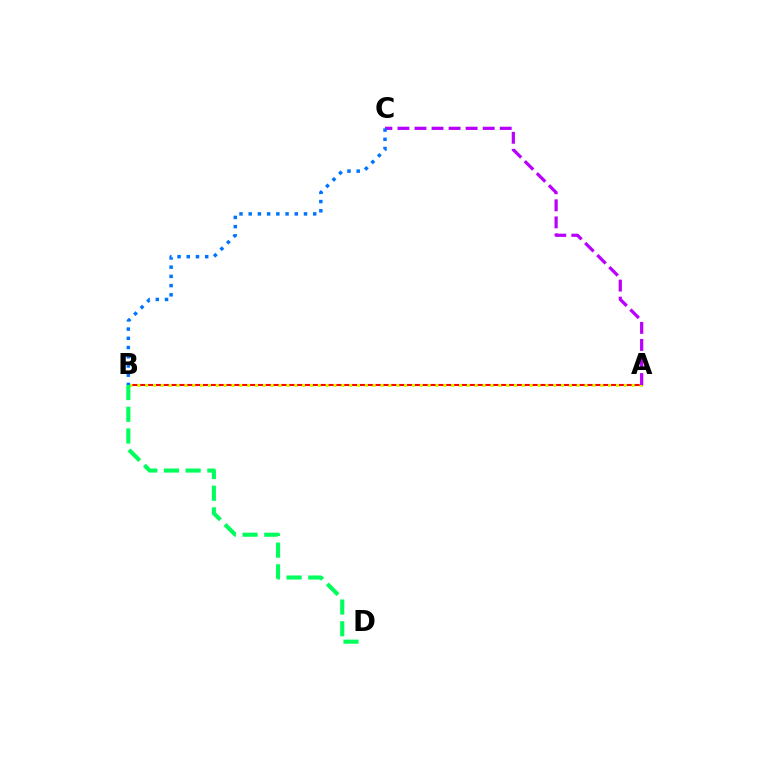{('A', 'B'): [{'color': '#ff0000', 'line_style': 'solid', 'thickness': 1.5}, {'color': '#d1ff00', 'line_style': 'dotted', 'thickness': 2.13}], ('A', 'C'): [{'color': '#b900ff', 'line_style': 'dashed', 'thickness': 2.32}], ('B', 'D'): [{'color': '#00ff5c', 'line_style': 'dashed', 'thickness': 2.95}], ('B', 'C'): [{'color': '#0074ff', 'line_style': 'dotted', 'thickness': 2.5}]}